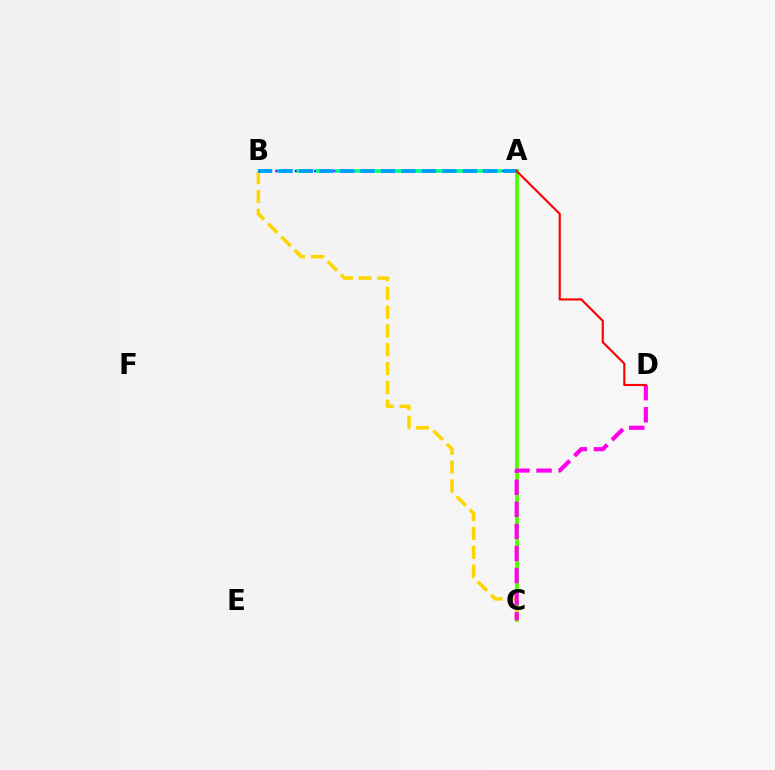{('A', 'C'): [{'color': '#4fff00', 'line_style': 'solid', 'thickness': 2.76}], ('B', 'C'): [{'color': '#ffd500', 'line_style': 'dashed', 'thickness': 2.56}], ('A', 'B'): [{'color': '#3700ff', 'line_style': 'dotted', 'thickness': 1.76}, {'color': '#00ff86', 'line_style': 'dashed', 'thickness': 2.62}, {'color': '#009eff', 'line_style': 'dashed', 'thickness': 2.78}], ('C', 'D'): [{'color': '#ff00ed', 'line_style': 'dashed', 'thickness': 3.0}], ('A', 'D'): [{'color': '#ff0000', 'line_style': 'solid', 'thickness': 1.55}]}